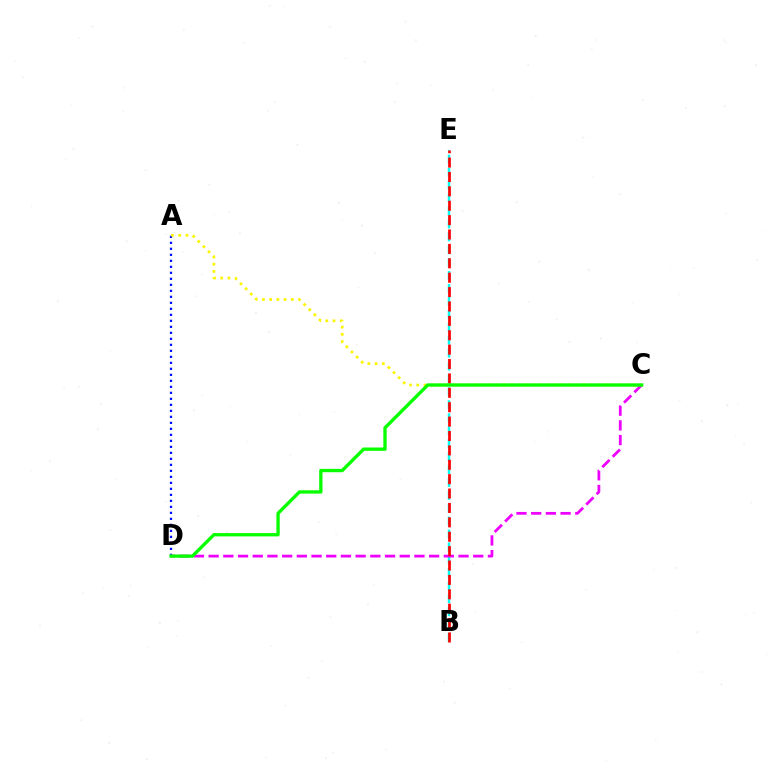{('A', 'D'): [{'color': '#0010ff', 'line_style': 'dotted', 'thickness': 1.63}], ('B', 'E'): [{'color': '#00fff6', 'line_style': 'dashed', 'thickness': 1.76}, {'color': '#ff0000', 'line_style': 'dashed', 'thickness': 1.96}], ('C', 'D'): [{'color': '#ee00ff', 'line_style': 'dashed', 'thickness': 2.0}, {'color': '#08ff00', 'line_style': 'solid', 'thickness': 2.4}], ('A', 'C'): [{'color': '#fcf500', 'line_style': 'dotted', 'thickness': 1.96}]}